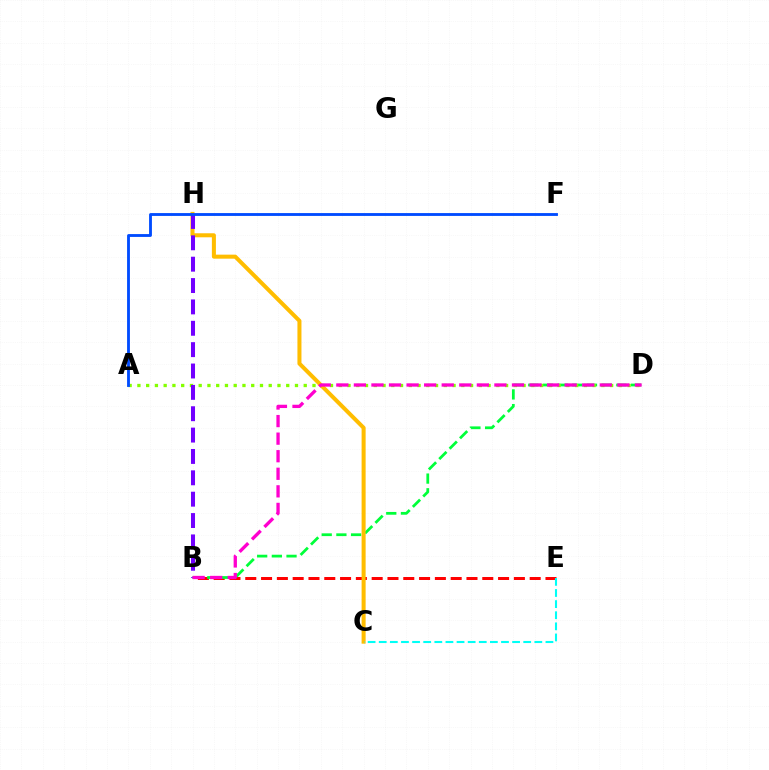{('B', 'E'): [{'color': '#ff0000', 'line_style': 'dashed', 'thickness': 2.15}], ('B', 'D'): [{'color': '#00ff39', 'line_style': 'dashed', 'thickness': 1.99}, {'color': '#ff00cf', 'line_style': 'dashed', 'thickness': 2.39}], ('A', 'D'): [{'color': '#84ff00', 'line_style': 'dotted', 'thickness': 2.38}], ('C', 'H'): [{'color': '#ffbd00', 'line_style': 'solid', 'thickness': 2.9}], ('B', 'H'): [{'color': '#7200ff', 'line_style': 'dashed', 'thickness': 2.9}], ('A', 'F'): [{'color': '#004bff', 'line_style': 'solid', 'thickness': 2.05}], ('C', 'E'): [{'color': '#00fff6', 'line_style': 'dashed', 'thickness': 1.51}]}